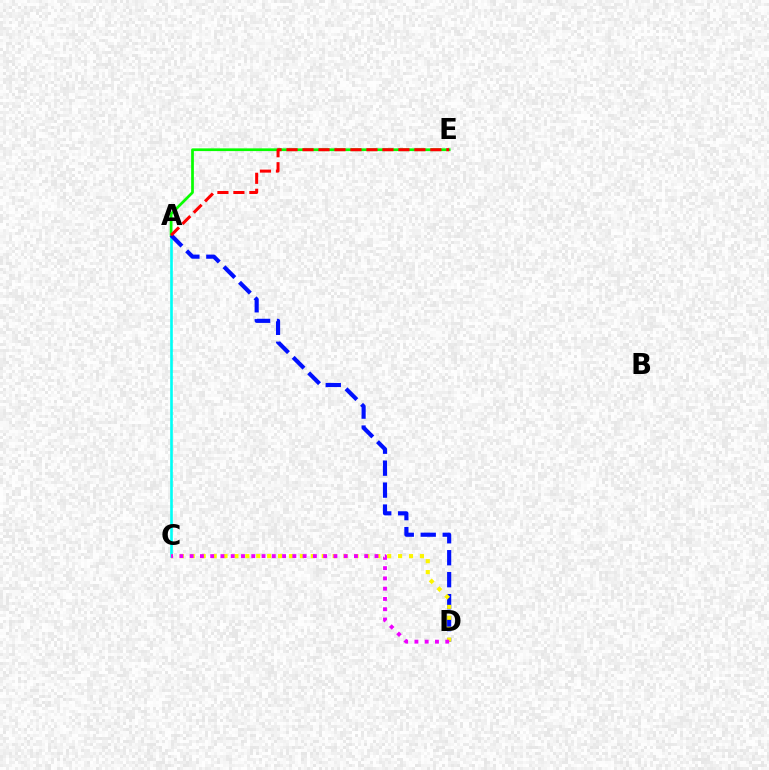{('A', 'C'): [{'color': '#00fff6', 'line_style': 'solid', 'thickness': 1.89}], ('A', 'E'): [{'color': '#08ff00', 'line_style': 'solid', 'thickness': 1.97}, {'color': '#ff0000', 'line_style': 'dashed', 'thickness': 2.17}], ('A', 'D'): [{'color': '#0010ff', 'line_style': 'dashed', 'thickness': 2.98}], ('C', 'D'): [{'color': '#fcf500', 'line_style': 'dotted', 'thickness': 2.96}, {'color': '#ee00ff', 'line_style': 'dotted', 'thickness': 2.79}]}